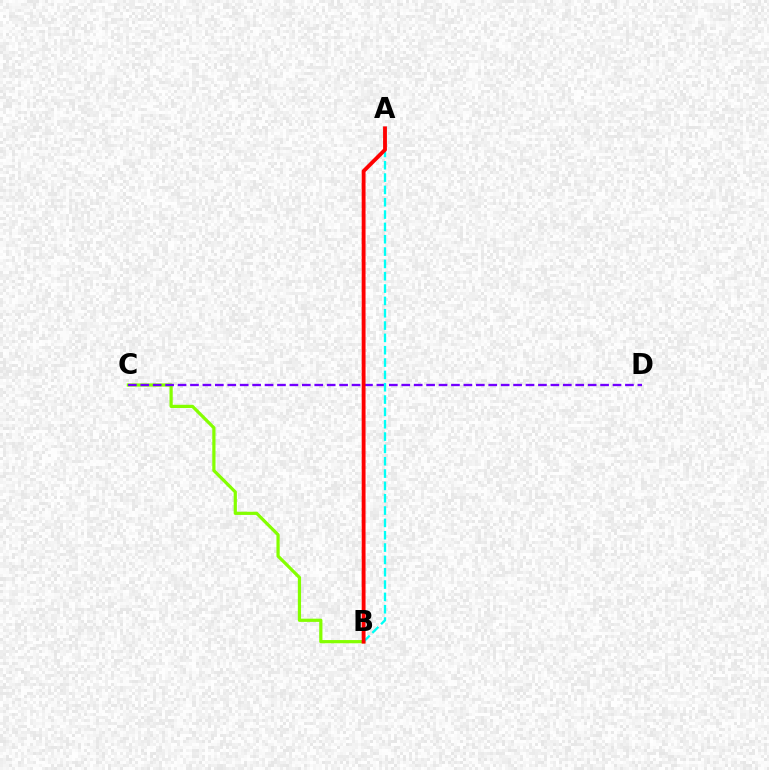{('B', 'C'): [{'color': '#84ff00', 'line_style': 'solid', 'thickness': 2.31}], ('C', 'D'): [{'color': '#7200ff', 'line_style': 'dashed', 'thickness': 1.69}], ('A', 'B'): [{'color': '#00fff6', 'line_style': 'dashed', 'thickness': 1.68}, {'color': '#ff0000', 'line_style': 'solid', 'thickness': 2.77}]}